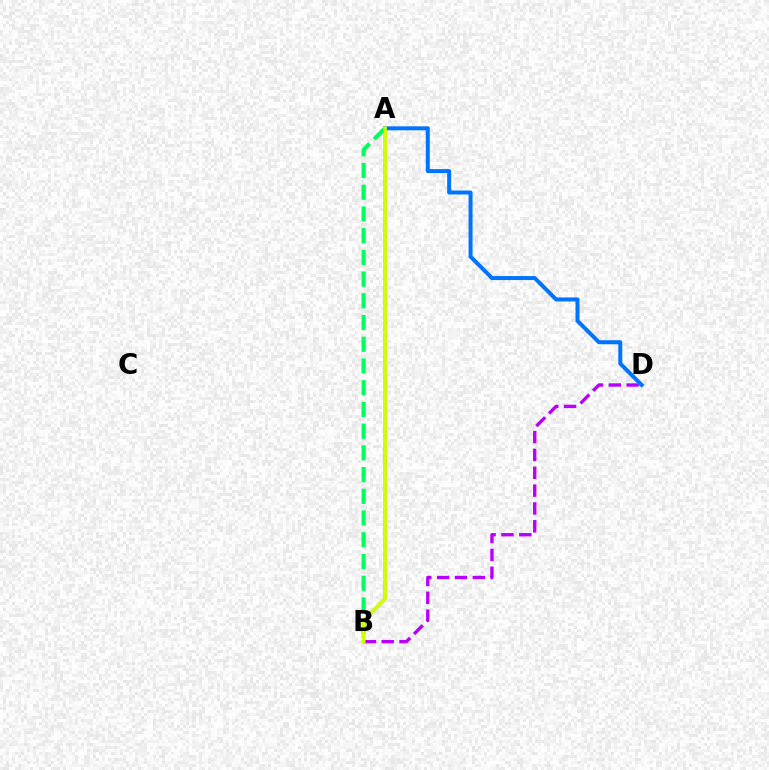{('A', 'B'): [{'color': '#00ff5c', 'line_style': 'dashed', 'thickness': 2.95}, {'color': '#ff0000', 'line_style': 'solid', 'thickness': 1.94}, {'color': '#d1ff00', 'line_style': 'solid', 'thickness': 2.68}], ('B', 'D'): [{'color': '#b900ff', 'line_style': 'dashed', 'thickness': 2.42}], ('A', 'D'): [{'color': '#0074ff', 'line_style': 'solid', 'thickness': 2.88}]}